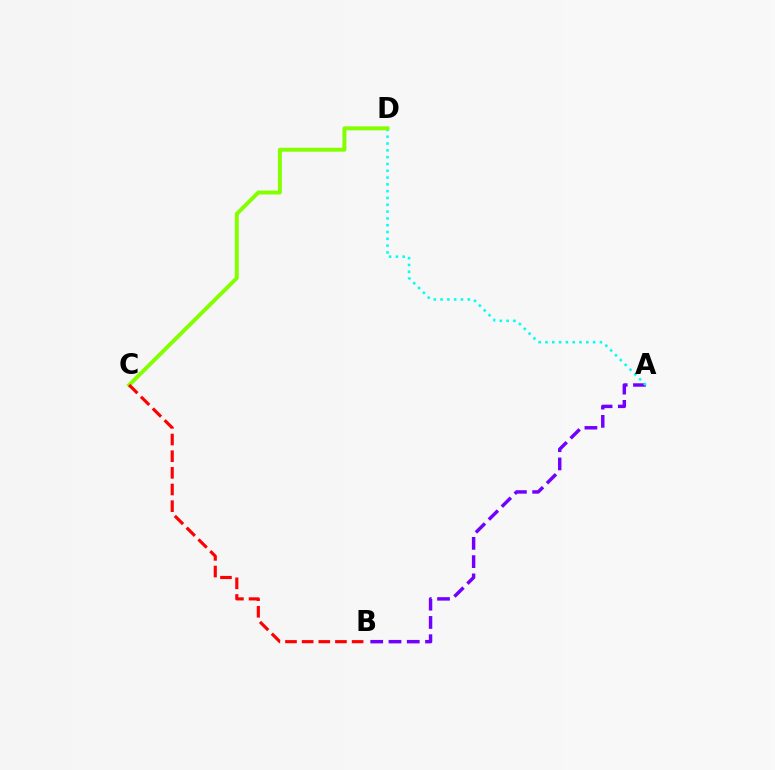{('A', 'B'): [{'color': '#7200ff', 'line_style': 'dashed', 'thickness': 2.48}], ('A', 'D'): [{'color': '#00fff6', 'line_style': 'dotted', 'thickness': 1.85}], ('C', 'D'): [{'color': '#84ff00', 'line_style': 'solid', 'thickness': 2.84}], ('B', 'C'): [{'color': '#ff0000', 'line_style': 'dashed', 'thickness': 2.26}]}